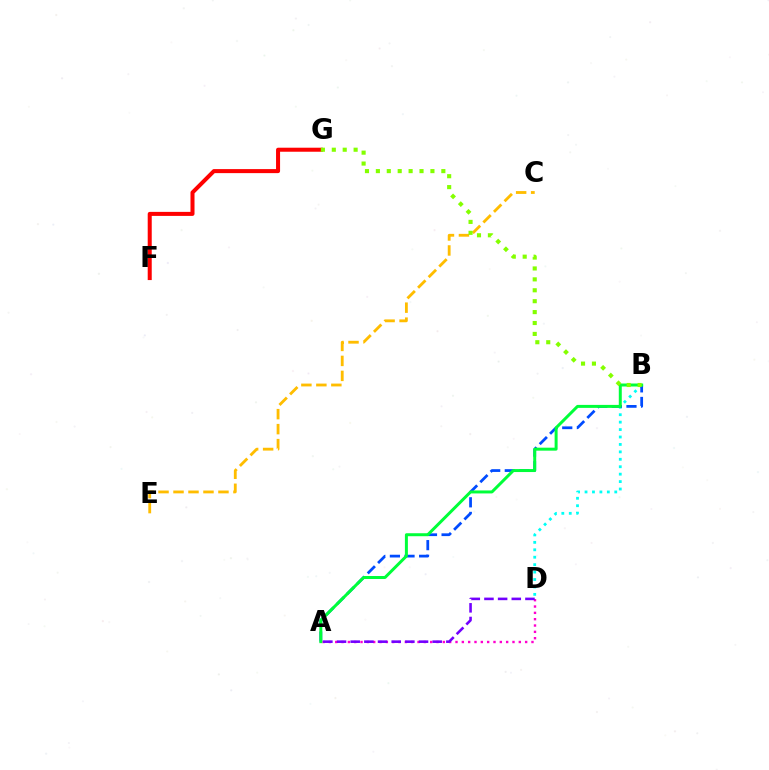{('B', 'D'): [{'color': '#00fff6', 'line_style': 'dotted', 'thickness': 2.02}], ('F', 'G'): [{'color': '#ff0000', 'line_style': 'solid', 'thickness': 2.9}], ('A', 'B'): [{'color': '#004bff', 'line_style': 'dashed', 'thickness': 1.99}, {'color': '#00ff39', 'line_style': 'solid', 'thickness': 2.15}], ('A', 'D'): [{'color': '#ff00cf', 'line_style': 'dotted', 'thickness': 1.72}, {'color': '#7200ff', 'line_style': 'dashed', 'thickness': 1.86}], ('C', 'E'): [{'color': '#ffbd00', 'line_style': 'dashed', 'thickness': 2.04}], ('B', 'G'): [{'color': '#84ff00', 'line_style': 'dotted', 'thickness': 2.96}]}